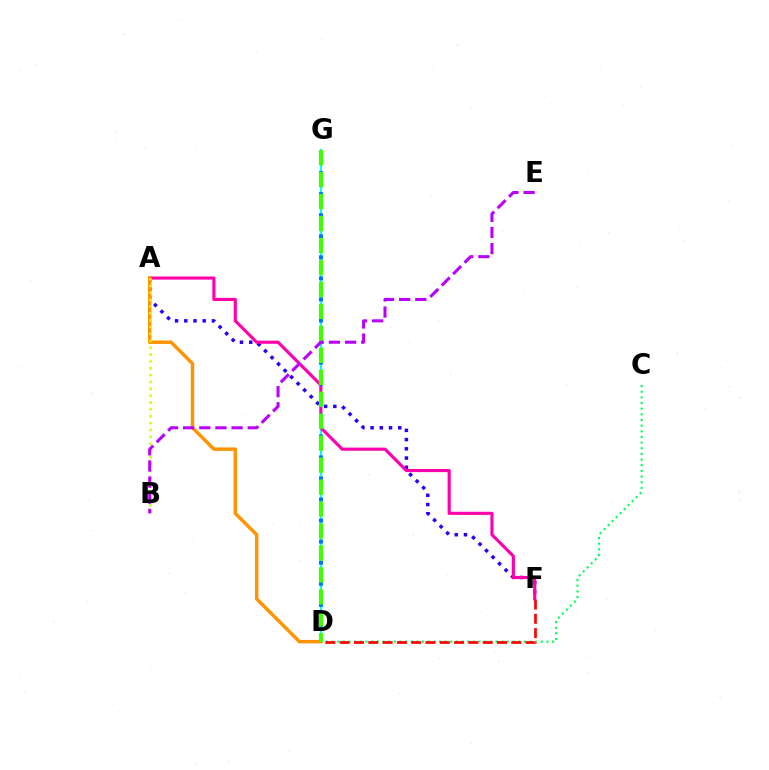{('C', 'D'): [{'color': '#00ff5c', 'line_style': 'dotted', 'thickness': 1.54}], ('A', 'F'): [{'color': '#2500ff', 'line_style': 'dotted', 'thickness': 2.51}, {'color': '#ff00ac', 'line_style': 'solid', 'thickness': 2.25}], ('D', 'G'): [{'color': '#00fff6', 'line_style': 'solid', 'thickness': 1.51}, {'color': '#0074ff', 'line_style': 'dotted', 'thickness': 2.86}, {'color': '#3dff00', 'line_style': 'dashed', 'thickness': 2.98}], ('D', 'F'): [{'color': '#ff0000', 'line_style': 'dashed', 'thickness': 1.94}], ('A', 'D'): [{'color': '#ff9400', 'line_style': 'solid', 'thickness': 2.49}], ('A', 'B'): [{'color': '#d1ff00', 'line_style': 'dotted', 'thickness': 1.86}], ('B', 'E'): [{'color': '#b900ff', 'line_style': 'dashed', 'thickness': 2.19}]}